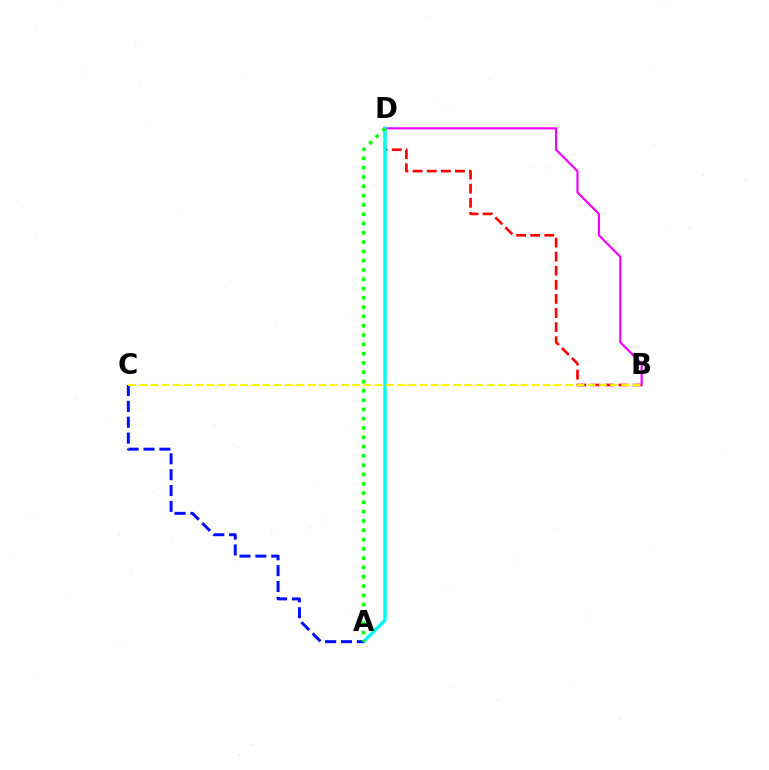{('B', 'D'): [{'color': '#ff0000', 'line_style': 'dashed', 'thickness': 1.92}, {'color': '#ee00ff', 'line_style': 'solid', 'thickness': 1.56}], ('A', 'D'): [{'color': '#00fff6', 'line_style': 'solid', 'thickness': 2.46}, {'color': '#08ff00', 'line_style': 'dotted', 'thickness': 2.53}], ('A', 'C'): [{'color': '#0010ff', 'line_style': 'dashed', 'thickness': 2.16}], ('B', 'C'): [{'color': '#fcf500', 'line_style': 'dashed', 'thickness': 1.52}]}